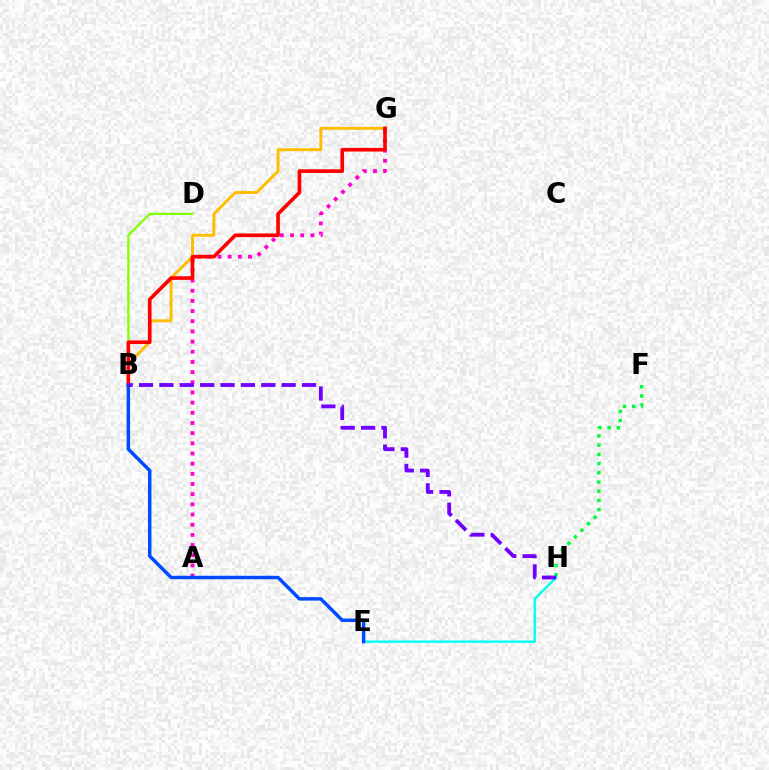{('B', 'D'): [{'color': '#84ff00', 'line_style': 'solid', 'thickness': 1.63}], ('B', 'G'): [{'color': '#ffbd00', 'line_style': 'solid', 'thickness': 2.1}, {'color': '#ff0000', 'line_style': 'solid', 'thickness': 2.63}], ('F', 'H'): [{'color': '#00ff39', 'line_style': 'dotted', 'thickness': 2.5}], ('E', 'H'): [{'color': '#00fff6', 'line_style': 'solid', 'thickness': 1.72}], ('A', 'G'): [{'color': '#ff00cf', 'line_style': 'dotted', 'thickness': 2.76}], ('B', 'E'): [{'color': '#004bff', 'line_style': 'solid', 'thickness': 2.49}], ('B', 'H'): [{'color': '#7200ff', 'line_style': 'dashed', 'thickness': 2.77}]}